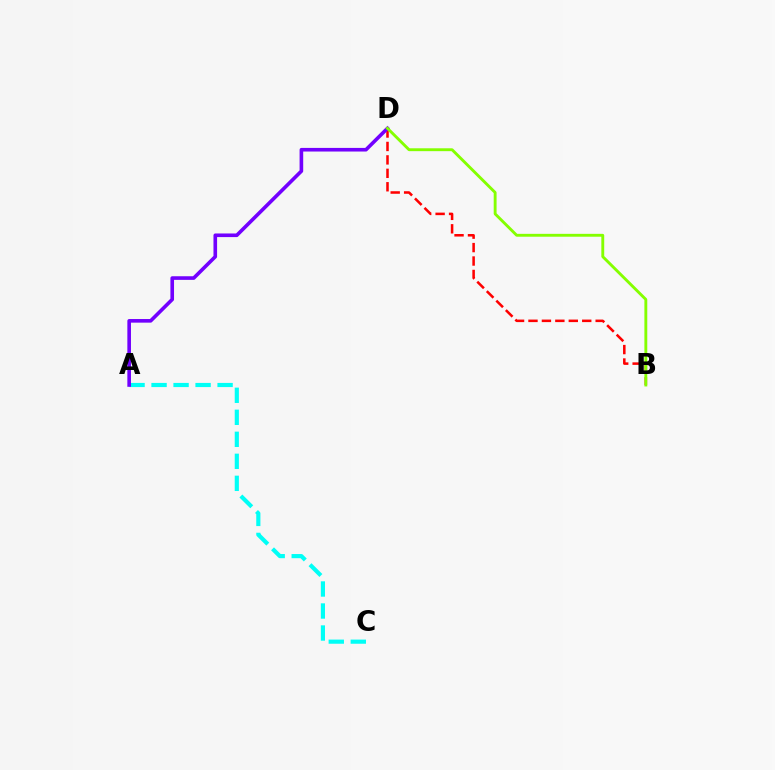{('B', 'D'): [{'color': '#ff0000', 'line_style': 'dashed', 'thickness': 1.83}, {'color': '#84ff00', 'line_style': 'solid', 'thickness': 2.07}], ('A', 'C'): [{'color': '#00fff6', 'line_style': 'dashed', 'thickness': 2.99}], ('A', 'D'): [{'color': '#7200ff', 'line_style': 'solid', 'thickness': 2.61}]}